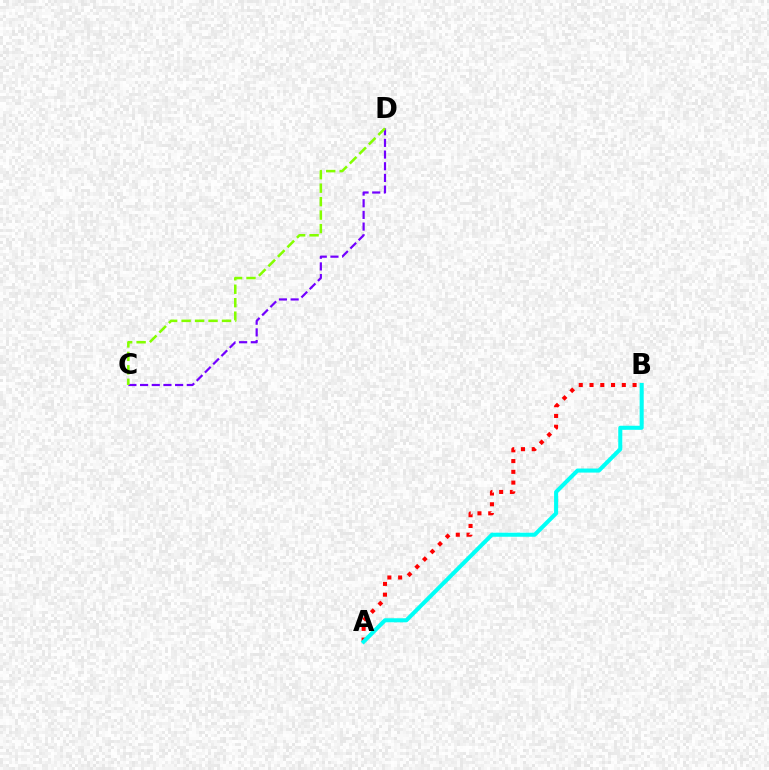{('A', 'B'): [{'color': '#ff0000', 'line_style': 'dotted', 'thickness': 2.93}, {'color': '#00fff6', 'line_style': 'solid', 'thickness': 2.92}], ('C', 'D'): [{'color': '#7200ff', 'line_style': 'dashed', 'thickness': 1.59}, {'color': '#84ff00', 'line_style': 'dashed', 'thickness': 1.83}]}